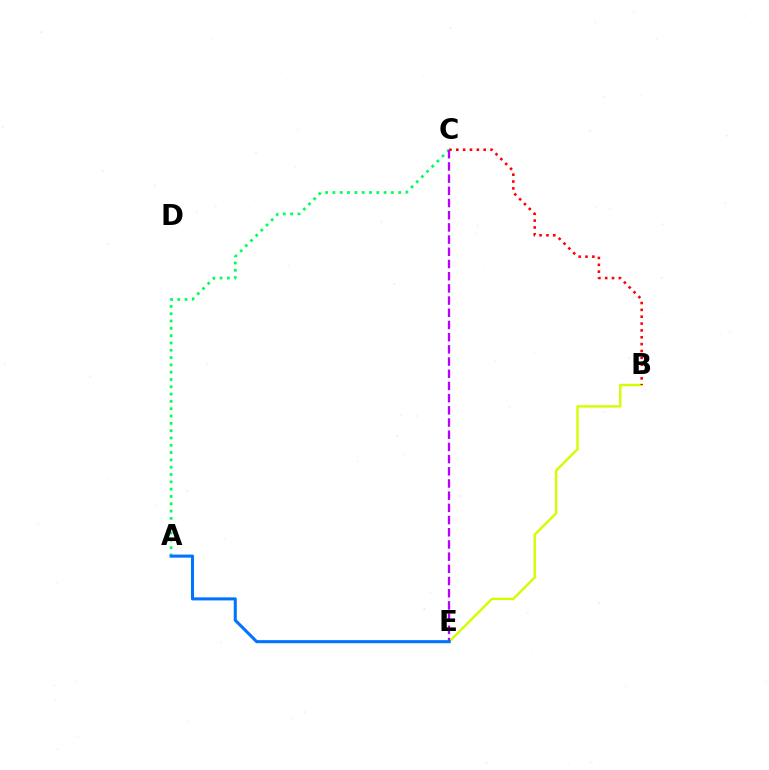{('B', 'E'): [{'color': '#d1ff00', 'line_style': 'solid', 'thickness': 1.72}], ('B', 'C'): [{'color': '#ff0000', 'line_style': 'dotted', 'thickness': 1.86}], ('A', 'C'): [{'color': '#00ff5c', 'line_style': 'dotted', 'thickness': 1.99}], ('C', 'E'): [{'color': '#b900ff', 'line_style': 'dashed', 'thickness': 1.66}], ('A', 'E'): [{'color': '#0074ff', 'line_style': 'solid', 'thickness': 2.2}]}